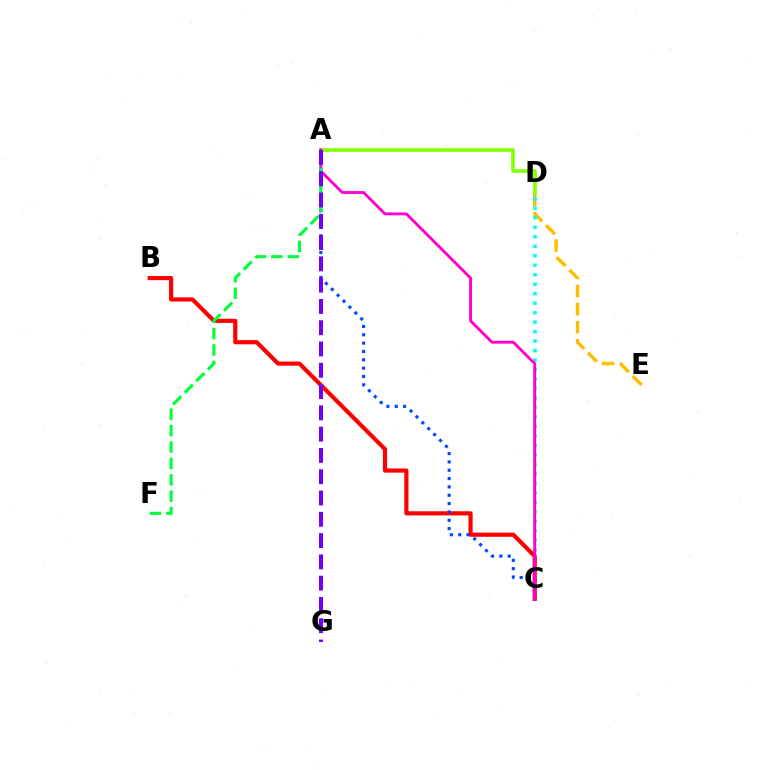{('D', 'E'): [{'color': '#ffbd00', 'line_style': 'dashed', 'thickness': 2.46}], ('C', 'D'): [{'color': '#00fff6', 'line_style': 'dotted', 'thickness': 2.58}], ('B', 'C'): [{'color': '#ff0000', 'line_style': 'solid', 'thickness': 2.99}], ('A', 'C'): [{'color': '#004bff', 'line_style': 'dotted', 'thickness': 2.27}, {'color': '#ff00cf', 'line_style': 'solid', 'thickness': 2.05}], ('A', 'D'): [{'color': '#84ff00', 'line_style': 'solid', 'thickness': 2.6}], ('A', 'F'): [{'color': '#00ff39', 'line_style': 'dashed', 'thickness': 2.23}], ('A', 'G'): [{'color': '#7200ff', 'line_style': 'dashed', 'thickness': 2.89}]}